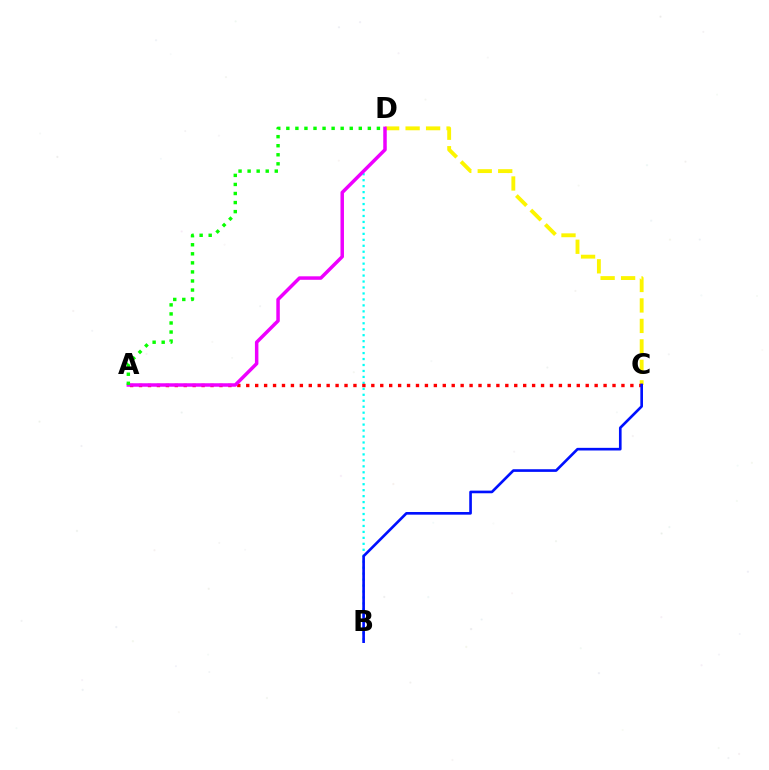{('B', 'D'): [{'color': '#00fff6', 'line_style': 'dotted', 'thickness': 1.62}], ('C', 'D'): [{'color': '#fcf500', 'line_style': 'dashed', 'thickness': 2.78}], ('A', 'C'): [{'color': '#ff0000', 'line_style': 'dotted', 'thickness': 2.43}], ('A', 'D'): [{'color': '#ee00ff', 'line_style': 'solid', 'thickness': 2.51}, {'color': '#08ff00', 'line_style': 'dotted', 'thickness': 2.46}], ('B', 'C'): [{'color': '#0010ff', 'line_style': 'solid', 'thickness': 1.91}]}